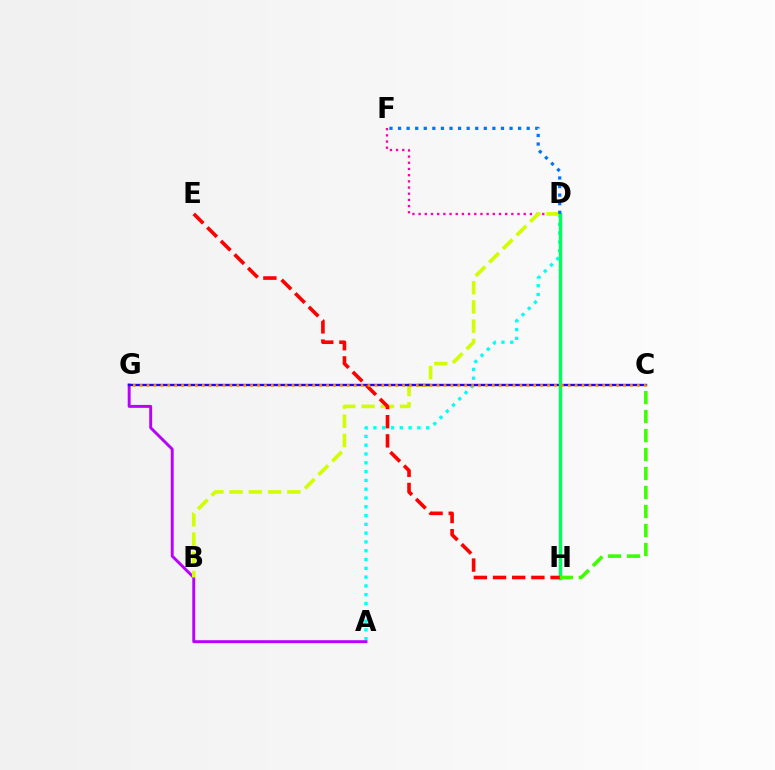{('A', 'D'): [{'color': '#00fff6', 'line_style': 'dotted', 'thickness': 2.39}], ('D', 'F'): [{'color': '#ff00ac', 'line_style': 'dotted', 'thickness': 1.68}, {'color': '#0074ff', 'line_style': 'dotted', 'thickness': 2.33}], ('A', 'G'): [{'color': '#b900ff', 'line_style': 'solid', 'thickness': 2.1}], ('B', 'D'): [{'color': '#d1ff00', 'line_style': 'dashed', 'thickness': 2.61}], ('C', 'G'): [{'color': '#2500ff', 'line_style': 'solid', 'thickness': 1.7}, {'color': '#ff9400', 'line_style': 'dotted', 'thickness': 1.88}], ('D', 'H'): [{'color': '#00ff5c', 'line_style': 'solid', 'thickness': 2.48}], ('C', 'H'): [{'color': '#3dff00', 'line_style': 'dashed', 'thickness': 2.58}], ('E', 'H'): [{'color': '#ff0000', 'line_style': 'dashed', 'thickness': 2.61}]}